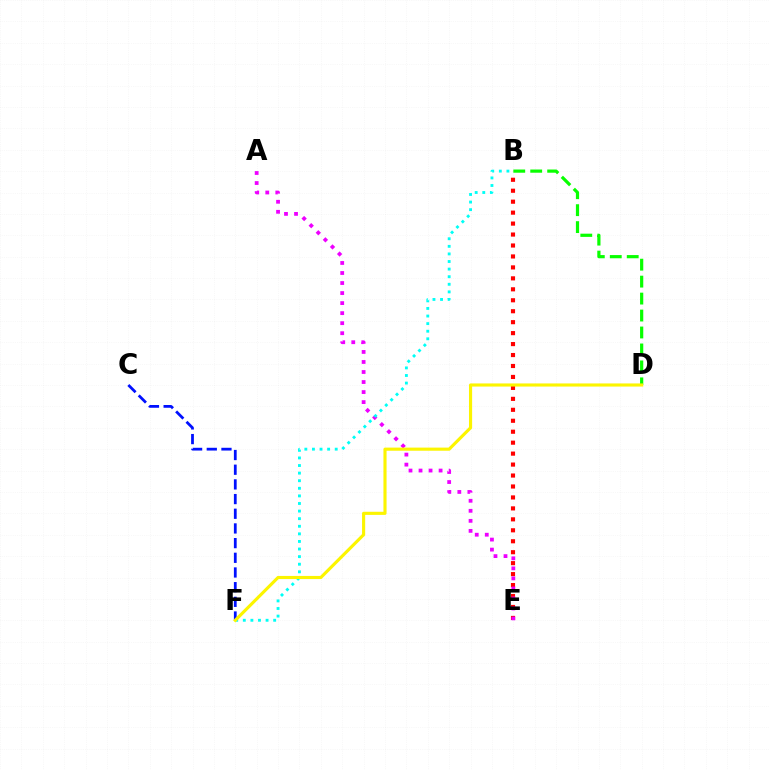{('B', 'E'): [{'color': '#ff0000', 'line_style': 'dotted', 'thickness': 2.98}], ('B', 'D'): [{'color': '#08ff00', 'line_style': 'dashed', 'thickness': 2.3}], ('C', 'F'): [{'color': '#0010ff', 'line_style': 'dashed', 'thickness': 1.99}], ('A', 'E'): [{'color': '#ee00ff', 'line_style': 'dotted', 'thickness': 2.73}], ('B', 'F'): [{'color': '#00fff6', 'line_style': 'dotted', 'thickness': 2.06}], ('D', 'F'): [{'color': '#fcf500', 'line_style': 'solid', 'thickness': 2.25}]}